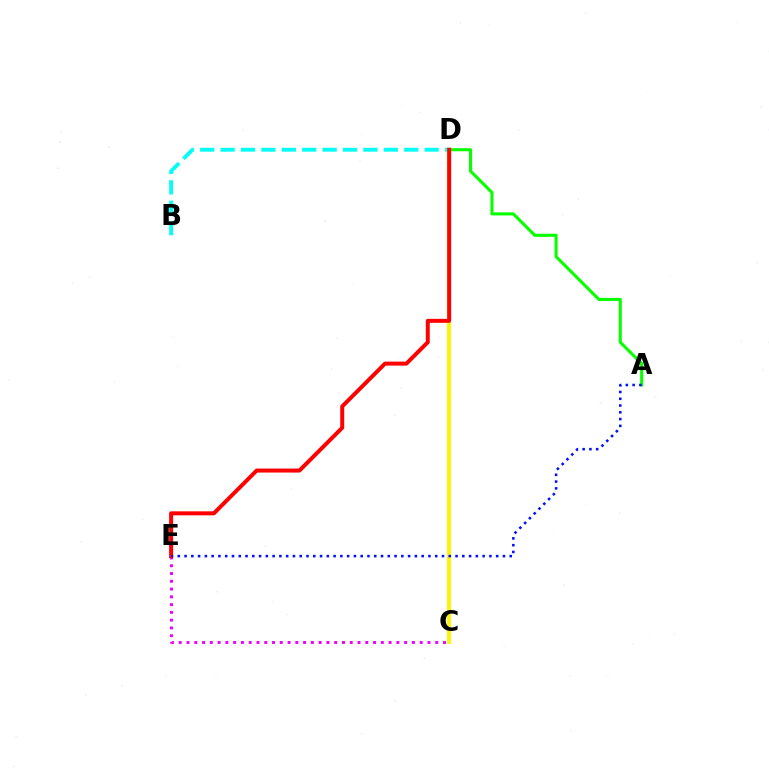{('B', 'D'): [{'color': '#00fff6', 'line_style': 'dashed', 'thickness': 2.77}], ('C', 'D'): [{'color': '#fcf500', 'line_style': 'solid', 'thickness': 2.8}], ('A', 'D'): [{'color': '#08ff00', 'line_style': 'solid', 'thickness': 2.22}], ('C', 'E'): [{'color': '#ee00ff', 'line_style': 'dotted', 'thickness': 2.11}], ('D', 'E'): [{'color': '#ff0000', 'line_style': 'solid', 'thickness': 2.87}], ('A', 'E'): [{'color': '#0010ff', 'line_style': 'dotted', 'thickness': 1.84}]}